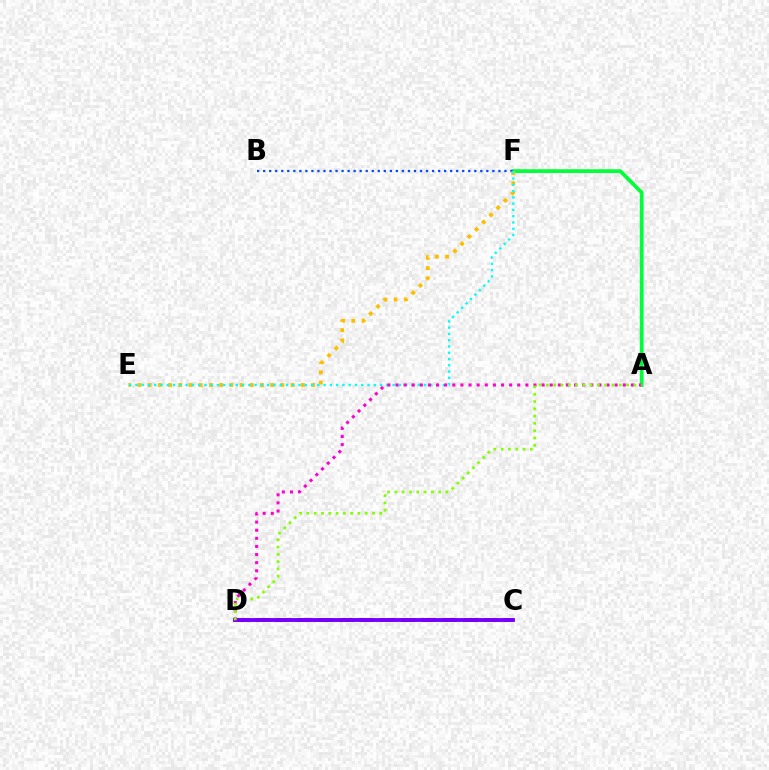{('C', 'D'): [{'color': '#ff0000', 'line_style': 'dashed', 'thickness': 2.82}, {'color': '#7200ff', 'line_style': 'solid', 'thickness': 2.78}], ('A', 'F'): [{'color': '#00ff39', 'line_style': 'solid', 'thickness': 2.68}], ('B', 'F'): [{'color': '#004bff', 'line_style': 'dotted', 'thickness': 1.64}], ('E', 'F'): [{'color': '#ffbd00', 'line_style': 'dotted', 'thickness': 2.78}, {'color': '#00fff6', 'line_style': 'dotted', 'thickness': 1.7}], ('A', 'D'): [{'color': '#ff00cf', 'line_style': 'dotted', 'thickness': 2.21}, {'color': '#84ff00', 'line_style': 'dotted', 'thickness': 1.98}]}